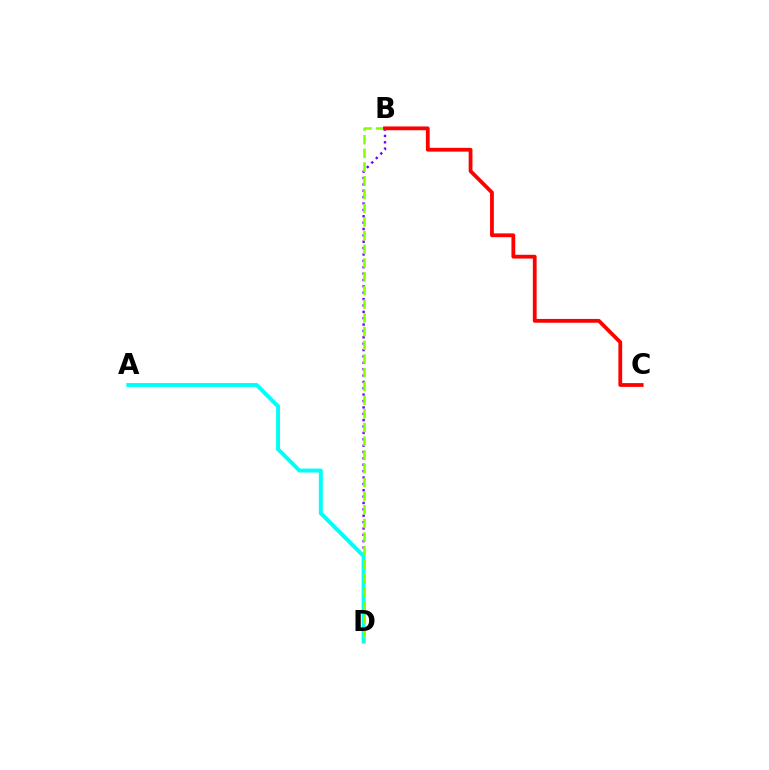{('B', 'D'): [{'color': '#7200ff', 'line_style': 'dotted', 'thickness': 1.73}, {'color': '#84ff00', 'line_style': 'dashed', 'thickness': 1.86}], ('A', 'D'): [{'color': '#00fff6', 'line_style': 'solid', 'thickness': 2.84}], ('B', 'C'): [{'color': '#ff0000', 'line_style': 'solid', 'thickness': 2.73}]}